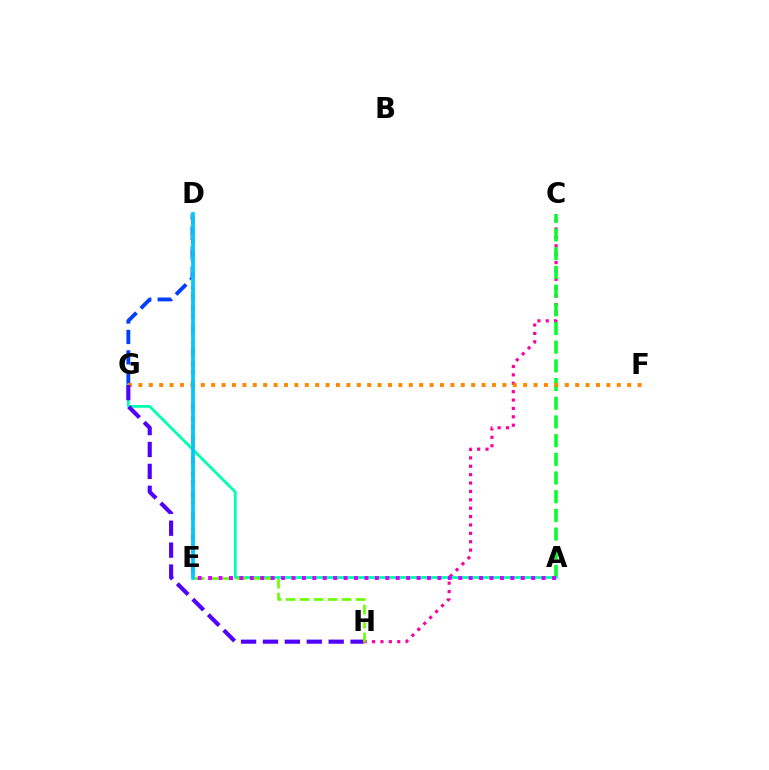{('C', 'H'): [{'color': '#ff00a0', 'line_style': 'dotted', 'thickness': 2.28}], ('A', 'C'): [{'color': '#00ff27', 'line_style': 'dashed', 'thickness': 2.54}], ('D', 'G'): [{'color': '#003fff', 'line_style': 'dashed', 'thickness': 2.78}], ('A', 'G'): [{'color': '#00ffaf', 'line_style': 'solid', 'thickness': 2.0}], ('D', 'E'): [{'color': '#ff0000', 'line_style': 'dashed', 'thickness': 2.52}, {'color': '#eeff00', 'line_style': 'dotted', 'thickness': 2.97}, {'color': '#00c7ff', 'line_style': 'solid', 'thickness': 2.67}], ('F', 'G'): [{'color': '#ff8800', 'line_style': 'dotted', 'thickness': 2.83}], ('G', 'H'): [{'color': '#4f00ff', 'line_style': 'dashed', 'thickness': 2.98}], ('E', 'H'): [{'color': '#66ff00', 'line_style': 'dashed', 'thickness': 1.9}], ('A', 'E'): [{'color': '#d600ff', 'line_style': 'dotted', 'thickness': 2.83}]}